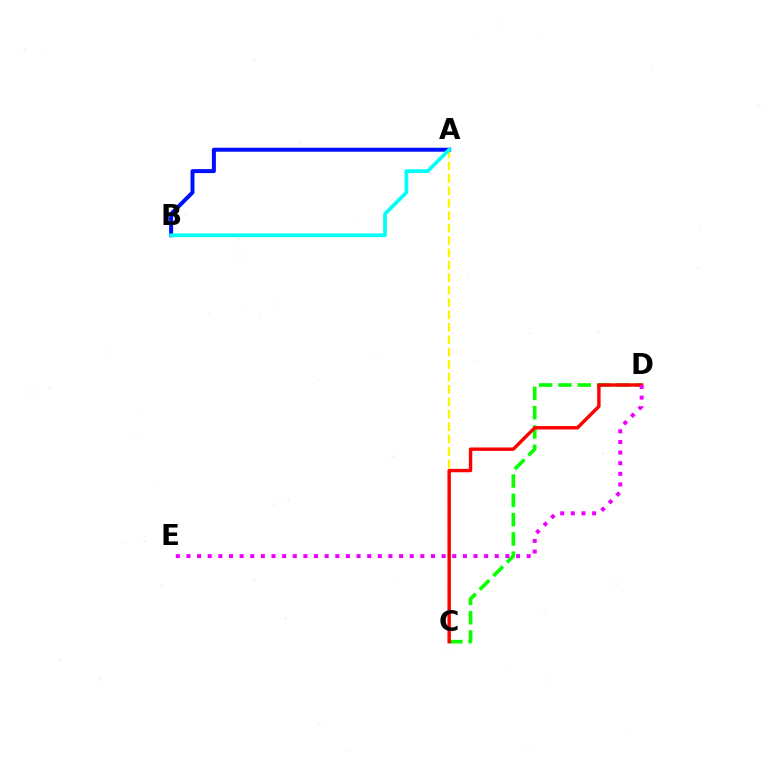{('C', 'D'): [{'color': '#08ff00', 'line_style': 'dashed', 'thickness': 2.62}, {'color': '#ff0000', 'line_style': 'solid', 'thickness': 2.46}], ('A', 'B'): [{'color': '#0010ff', 'line_style': 'solid', 'thickness': 2.87}, {'color': '#00fff6', 'line_style': 'solid', 'thickness': 2.67}], ('A', 'C'): [{'color': '#fcf500', 'line_style': 'dashed', 'thickness': 1.69}], ('D', 'E'): [{'color': '#ee00ff', 'line_style': 'dotted', 'thickness': 2.89}]}